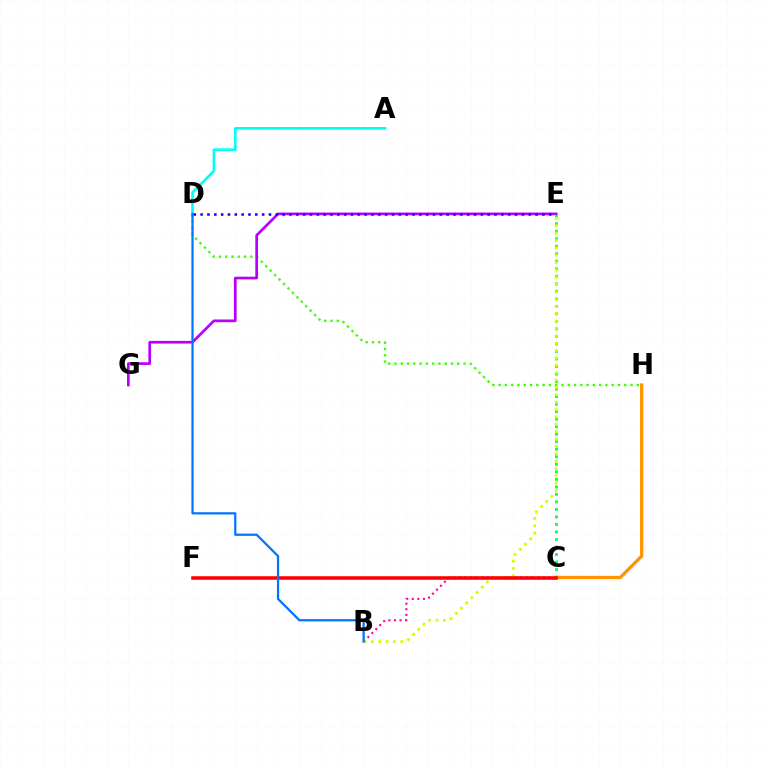{('B', 'C'): [{'color': '#ff00ac', 'line_style': 'dotted', 'thickness': 1.52}], ('D', 'H'): [{'color': '#3dff00', 'line_style': 'dotted', 'thickness': 1.71}], ('A', 'D'): [{'color': '#00fff6', 'line_style': 'solid', 'thickness': 1.91}], ('E', 'G'): [{'color': '#b900ff', 'line_style': 'solid', 'thickness': 1.95}], ('C', 'H'): [{'color': '#ff9400', 'line_style': 'solid', 'thickness': 2.36}], ('D', 'E'): [{'color': '#2500ff', 'line_style': 'dotted', 'thickness': 1.86}], ('C', 'E'): [{'color': '#00ff5c', 'line_style': 'dotted', 'thickness': 2.04}], ('B', 'E'): [{'color': '#d1ff00', 'line_style': 'dotted', 'thickness': 2.0}], ('C', 'F'): [{'color': '#ff0000', 'line_style': 'solid', 'thickness': 2.56}], ('B', 'D'): [{'color': '#0074ff', 'line_style': 'solid', 'thickness': 1.61}]}